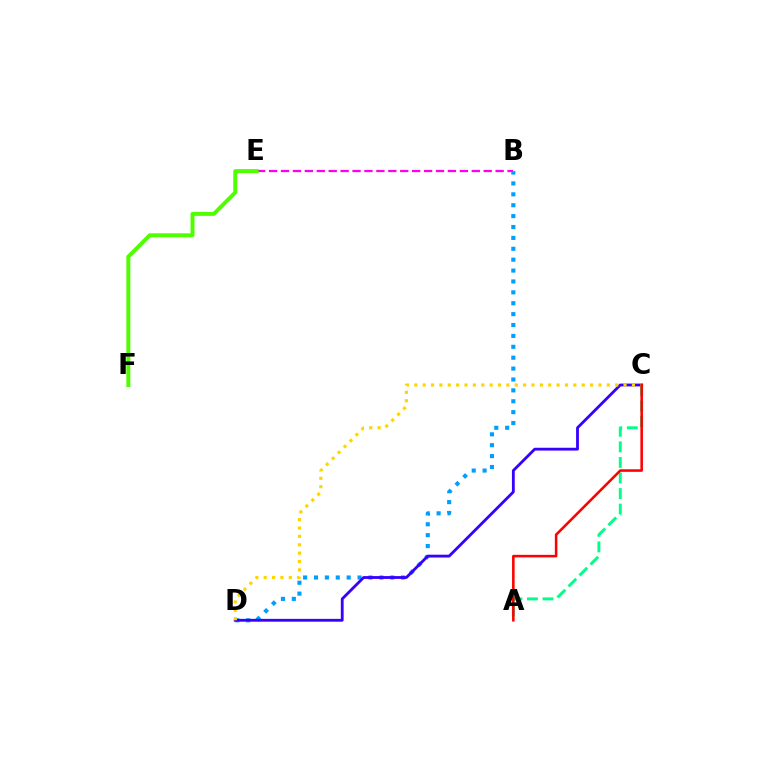{('B', 'E'): [{'color': '#ff00ed', 'line_style': 'dashed', 'thickness': 1.62}], ('B', 'D'): [{'color': '#009eff', 'line_style': 'dotted', 'thickness': 2.96}], ('C', 'D'): [{'color': '#3700ff', 'line_style': 'solid', 'thickness': 2.03}, {'color': '#ffd500', 'line_style': 'dotted', 'thickness': 2.27}], ('E', 'F'): [{'color': '#4fff00', 'line_style': 'solid', 'thickness': 2.86}], ('A', 'C'): [{'color': '#00ff86', 'line_style': 'dashed', 'thickness': 2.11}, {'color': '#ff0000', 'line_style': 'solid', 'thickness': 1.84}]}